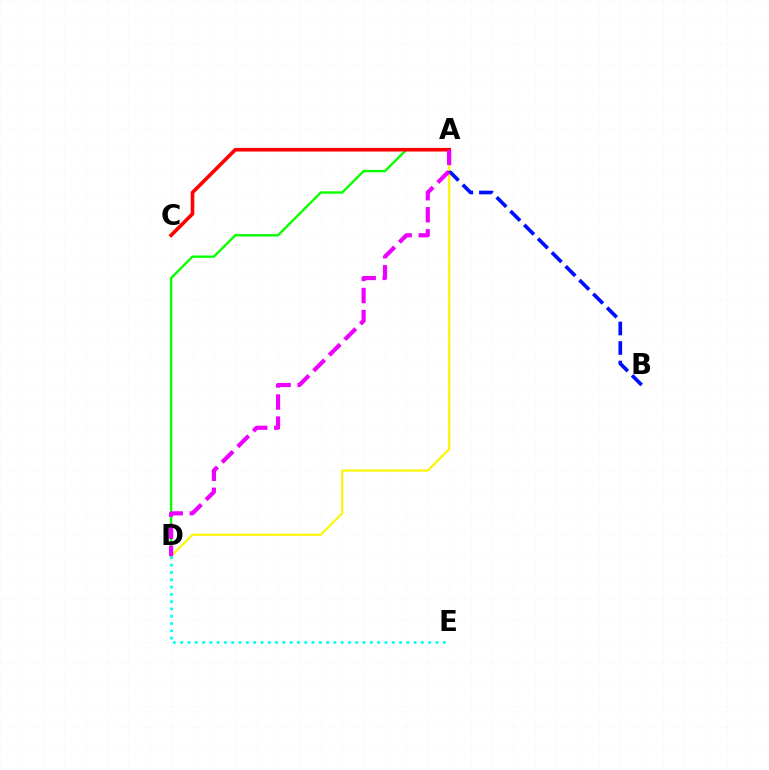{('A', 'D'): [{'color': '#fcf500', 'line_style': 'solid', 'thickness': 1.55}, {'color': '#08ff00', 'line_style': 'solid', 'thickness': 1.7}, {'color': '#ee00ff', 'line_style': 'dashed', 'thickness': 3.0}], ('A', 'B'): [{'color': '#0010ff', 'line_style': 'dashed', 'thickness': 2.65}], ('D', 'E'): [{'color': '#00fff6', 'line_style': 'dotted', 'thickness': 1.98}], ('A', 'C'): [{'color': '#ff0000', 'line_style': 'solid', 'thickness': 2.6}]}